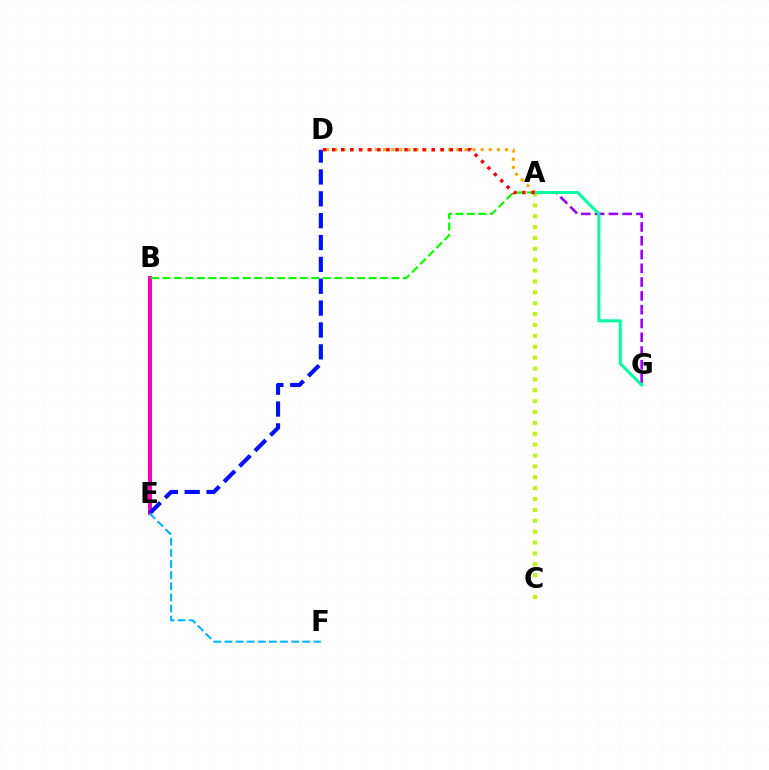{('A', 'G'): [{'color': '#9b00ff', 'line_style': 'dashed', 'thickness': 1.87}, {'color': '#00ff9d', 'line_style': 'solid', 'thickness': 2.16}], ('A', 'C'): [{'color': '#b3ff00', 'line_style': 'dotted', 'thickness': 2.96}], ('B', 'E'): [{'color': '#ff00bd', 'line_style': 'solid', 'thickness': 2.92}], ('D', 'E'): [{'color': '#0010ff', 'line_style': 'dashed', 'thickness': 2.97}], ('A', 'B'): [{'color': '#08ff00', 'line_style': 'dashed', 'thickness': 1.56}], ('A', 'D'): [{'color': '#ffa500', 'line_style': 'dotted', 'thickness': 2.21}, {'color': '#ff0000', 'line_style': 'dotted', 'thickness': 2.46}], ('E', 'F'): [{'color': '#00b5ff', 'line_style': 'dashed', 'thickness': 1.51}]}